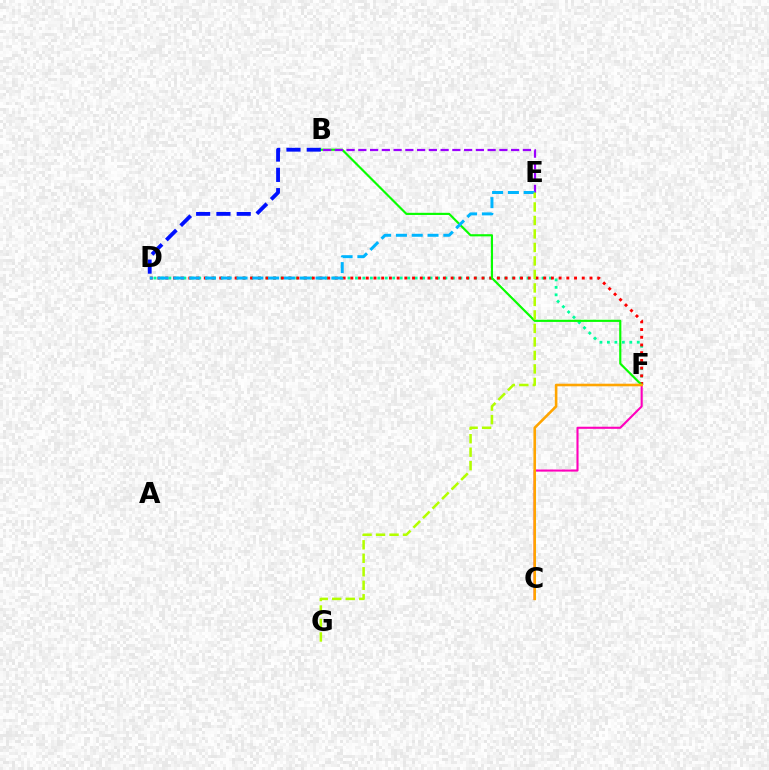{('D', 'F'): [{'color': '#00ff9d', 'line_style': 'dotted', 'thickness': 2.03}, {'color': '#ff0000', 'line_style': 'dotted', 'thickness': 2.1}], ('B', 'F'): [{'color': '#08ff00', 'line_style': 'solid', 'thickness': 1.55}], ('C', 'F'): [{'color': '#ff00bd', 'line_style': 'solid', 'thickness': 1.51}, {'color': '#ffa500', 'line_style': 'solid', 'thickness': 1.87}], ('B', 'D'): [{'color': '#0010ff', 'line_style': 'dashed', 'thickness': 2.75}], ('B', 'E'): [{'color': '#9b00ff', 'line_style': 'dashed', 'thickness': 1.6}], ('D', 'E'): [{'color': '#00b5ff', 'line_style': 'dashed', 'thickness': 2.15}], ('E', 'G'): [{'color': '#b3ff00', 'line_style': 'dashed', 'thickness': 1.83}]}